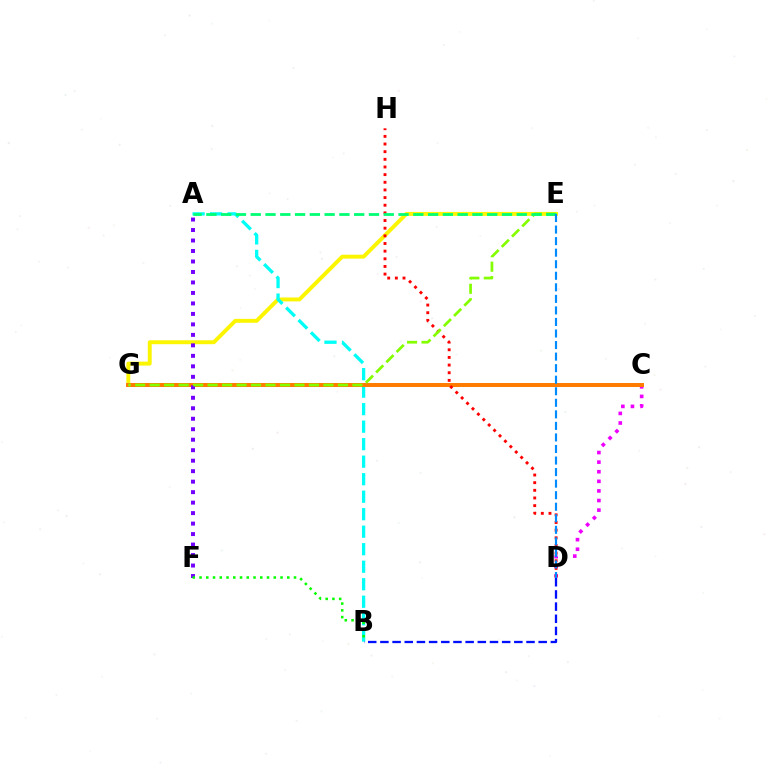{('C', 'D'): [{'color': '#ee00ff', 'line_style': 'dotted', 'thickness': 2.61}], ('E', 'G'): [{'color': '#fcf500', 'line_style': 'solid', 'thickness': 2.82}, {'color': '#84ff00', 'line_style': 'dashed', 'thickness': 1.97}], ('C', 'G'): [{'color': '#ff0094', 'line_style': 'solid', 'thickness': 1.65}, {'color': '#ff7c00', 'line_style': 'solid', 'thickness': 2.86}], ('A', 'B'): [{'color': '#00fff6', 'line_style': 'dashed', 'thickness': 2.38}], ('A', 'F'): [{'color': '#7200ff', 'line_style': 'dotted', 'thickness': 2.85}], ('B', 'F'): [{'color': '#08ff00', 'line_style': 'dotted', 'thickness': 1.83}], ('D', 'H'): [{'color': '#ff0000', 'line_style': 'dotted', 'thickness': 2.08}], ('B', 'D'): [{'color': '#0010ff', 'line_style': 'dashed', 'thickness': 1.65}], ('A', 'E'): [{'color': '#00ff74', 'line_style': 'dashed', 'thickness': 2.01}], ('D', 'E'): [{'color': '#008cff', 'line_style': 'dashed', 'thickness': 1.57}]}